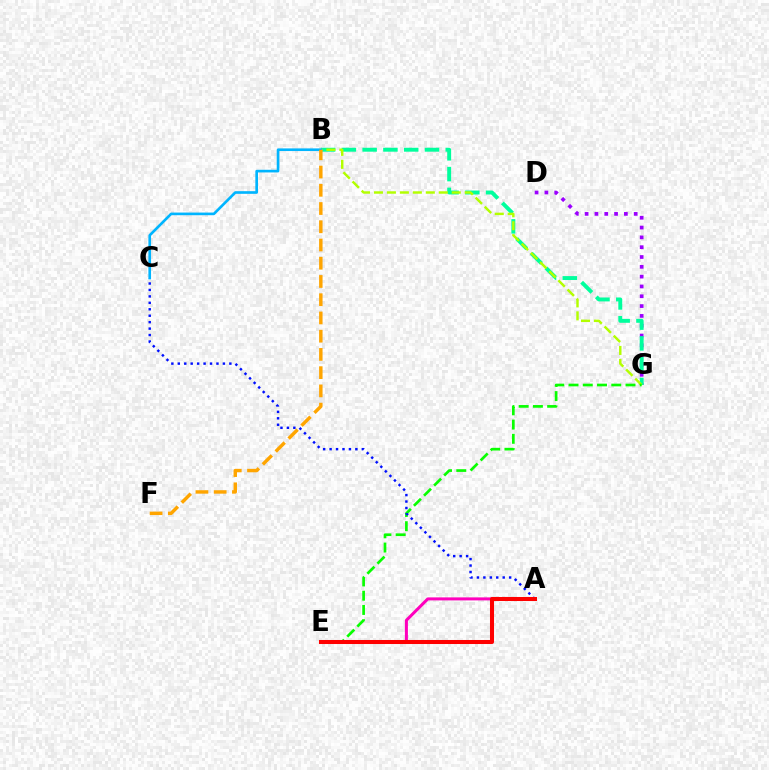{('D', 'G'): [{'color': '#9b00ff', 'line_style': 'dotted', 'thickness': 2.67}], ('A', 'E'): [{'color': '#ff00bd', 'line_style': 'solid', 'thickness': 2.17}, {'color': '#ff0000', 'line_style': 'solid', 'thickness': 2.91}], ('B', 'G'): [{'color': '#00ff9d', 'line_style': 'dashed', 'thickness': 2.82}, {'color': '#b3ff00', 'line_style': 'dashed', 'thickness': 1.76}], ('E', 'G'): [{'color': '#08ff00', 'line_style': 'dashed', 'thickness': 1.94}], ('A', 'C'): [{'color': '#0010ff', 'line_style': 'dotted', 'thickness': 1.75}], ('B', 'C'): [{'color': '#00b5ff', 'line_style': 'solid', 'thickness': 1.91}], ('B', 'F'): [{'color': '#ffa500', 'line_style': 'dashed', 'thickness': 2.48}]}